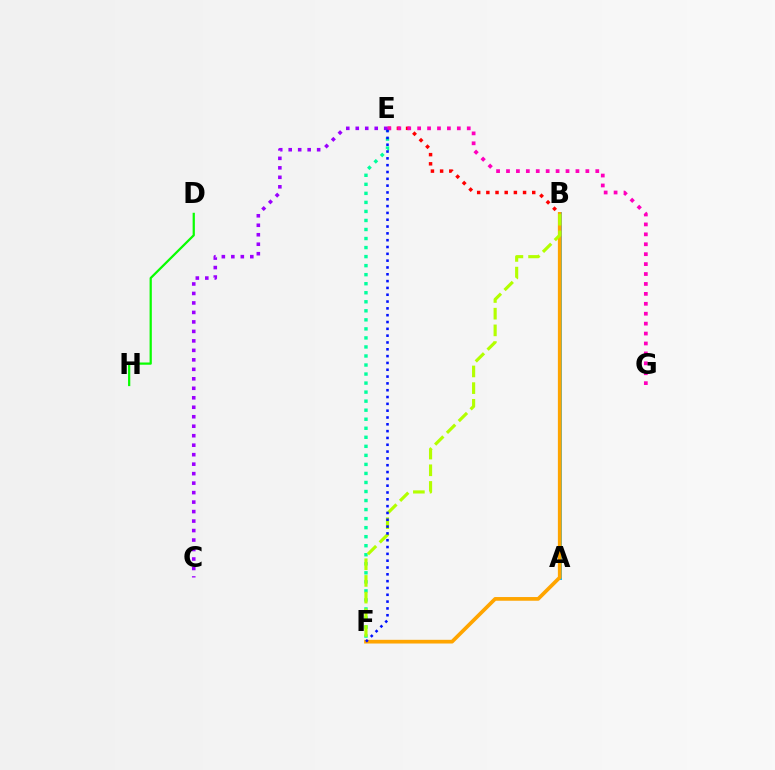{('A', 'B'): [{'color': '#00b5ff', 'line_style': 'solid', 'thickness': 2.8}], ('E', 'F'): [{'color': '#00ff9d', 'line_style': 'dotted', 'thickness': 2.45}, {'color': '#0010ff', 'line_style': 'dotted', 'thickness': 1.85}], ('B', 'E'): [{'color': '#ff0000', 'line_style': 'dotted', 'thickness': 2.49}], ('D', 'H'): [{'color': '#08ff00', 'line_style': 'solid', 'thickness': 1.61}], ('E', 'G'): [{'color': '#ff00bd', 'line_style': 'dotted', 'thickness': 2.7}], ('B', 'F'): [{'color': '#ffa500', 'line_style': 'solid', 'thickness': 2.67}, {'color': '#b3ff00', 'line_style': 'dashed', 'thickness': 2.27}], ('C', 'E'): [{'color': '#9b00ff', 'line_style': 'dotted', 'thickness': 2.58}]}